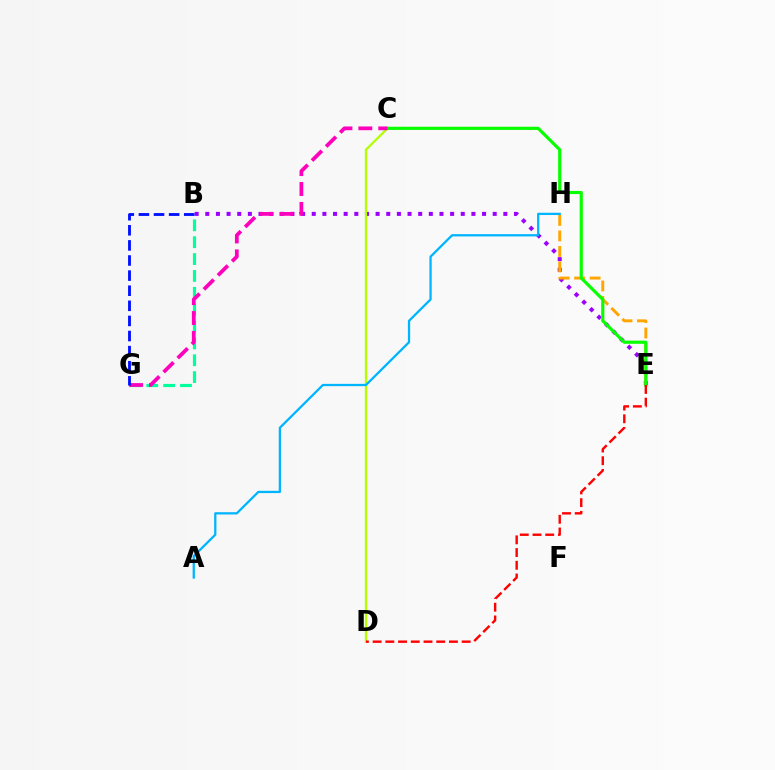{('B', 'E'): [{'color': '#9b00ff', 'line_style': 'dotted', 'thickness': 2.89}], ('E', 'H'): [{'color': '#ffa500', 'line_style': 'dashed', 'thickness': 2.11}], ('C', 'D'): [{'color': '#b3ff00', 'line_style': 'solid', 'thickness': 1.63}], ('B', 'G'): [{'color': '#00ff9d', 'line_style': 'dashed', 'thickness': 2.29}, {'color': '#0010ff', 'line_style': 'dashed', 'thickness': 2.05}], ('C', 'E'): [{'color': '#08ff00', 'line_style': 'solid', 'thickness': 2.28}], ('C', 'G'): [{'color': '#ff00bd', 'line_style': 'dashed', 'thickness': 2.7}], ('D', 'E'): [{'color': '#ff0000', 'line_style': 'dashed', 'thickness': 1.73}], ('A', 'H'): [{'color': '#00b5ff', 'line_style': 'solid', 'thickness': 1.63}]}